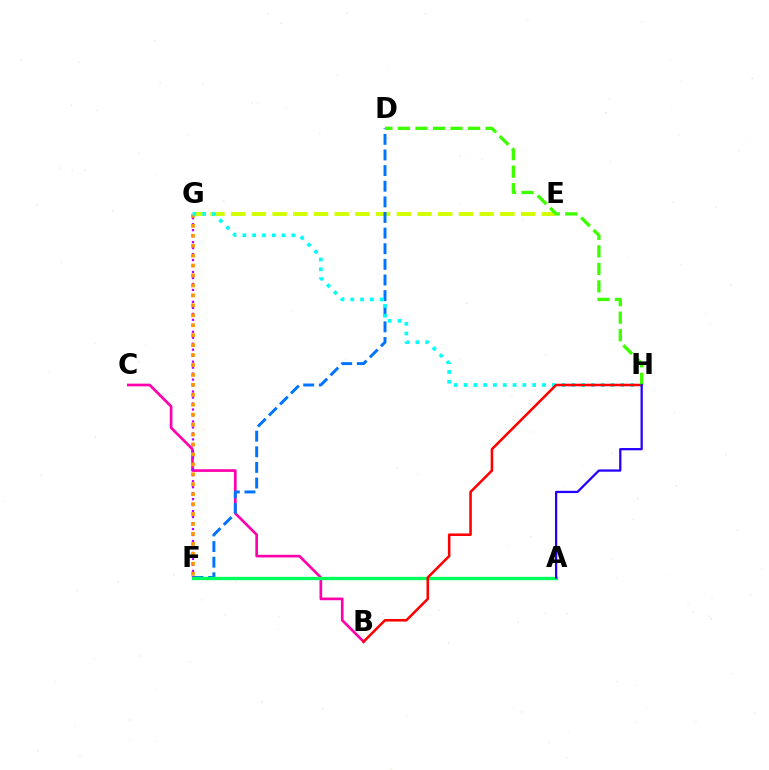{('E', 'G'): [{'color': '#d1ff00', 'line_style': 'dashed', 'thickness': 2.81}], ('B', 'C'): [{'color': '#ff00ac', 'line_style': 'solid', 'thickness': 1.93}], ('D', 'F'): [{'color': '#0074ff', 'line_style': 'dashed', 'thickness': 2.12}], ('F', 'G'): [{'color': '#b900ff', 'line_style': 'dotted', 'thickness': 1.62}, {'color': '#ff9400', 'line_style': 'dotted', 'thickness': 2.7}], ('A', 'F'): [{'color': '#00ff5c', 'line_style': 'solid', 'thickness': 2.4}], ('G', 'H'): [{'color': '#00fff6', 'line_style': 'dotted', 'thickness': 2.66}], ('B', 'H'): [{'color': '#ff0000', 'line_style': 'solid', 'thickness': 1.85}], ('D', 'H'): [{'color': '#3dff00', 'line_style': 'dashed', 'thickness': 2.38}], ('A', 'H'): [{'color': '#2500ff', 'line_style': 'solid', 'thickness': 1.63}]}